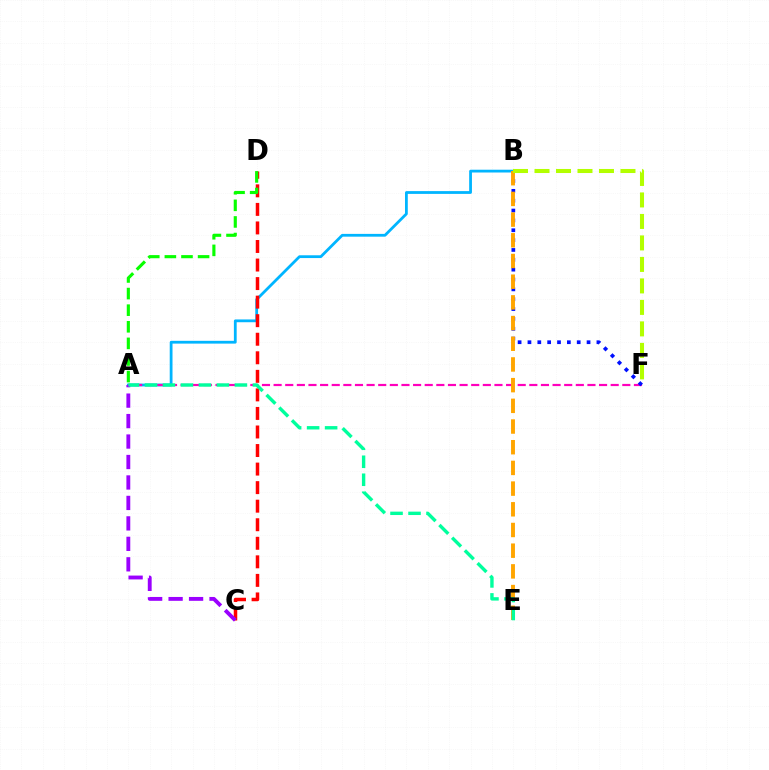{('A', 'B'): [{'color': '#00b5ff', 'line_style': 'solid', 'thickness': 2.01}], ('A', 'F'): [{'color': '#ff00bd', 'line_style': 'dashed', 'thickness': 1.58}], ('C', 'D'): [{'color': '#ff0000', 'line_style': 'dashed', 'thickness': 2.52}], ('B', 'F'): [{'color': '#0010ff', 'line_style': 'dotted', 'thickness': 2.68}, {'color': '#b3ff00', 'line_style': 'dashed', 'thickness': 2.92}], ('A', 'C'): [{'color': '#9b00ff', 'line_style': 'dashed', 'thickness': 2.78}], ('B', 'E'): [{'color': '#ffa500', 'line_style': 'dashed', 'thickness': 2.81}], ('A', 'D'): [{'color': '#08ff00', 'line_style': 'dashed', 'thickness': 2.26}], ('A', 'E'): [{'color': '#00ff9d', 'line_style': 'dashed', 'thickness': 2.44}]}